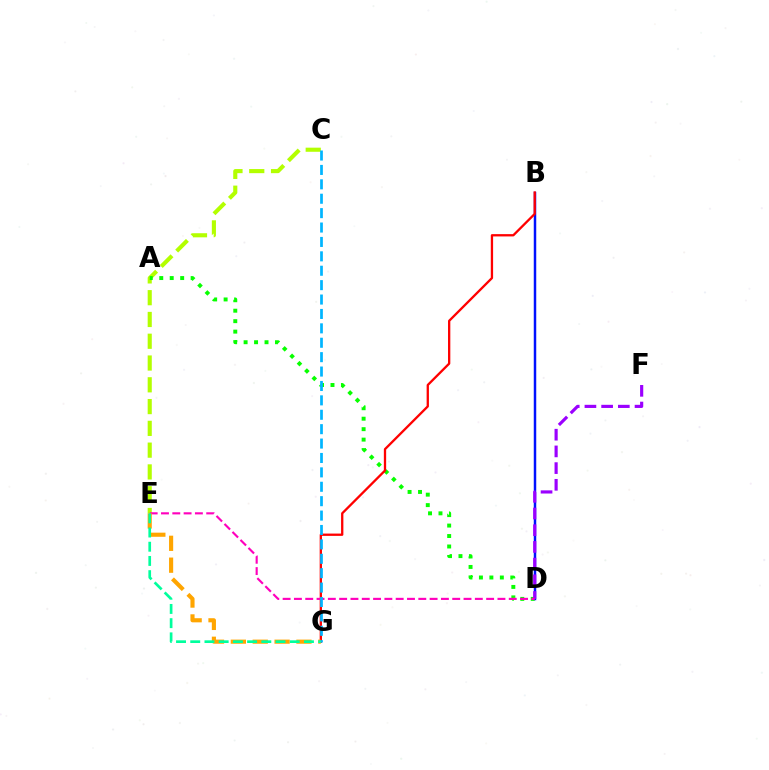{('C', 'E'): [{'color': '#b3ff00', 'line_style': 'dashed', 'thickness': 2.96}], ('A', 'D'): [{'color': '#08ff00', 'line_style': 'dotted', 'thickness': 2.84}], ('B', 'D'): [{'color': '#0010ff', 'line_style': 'solid', 'thickness': 1.78}], ('D', 'F'): [{'color': '#9b00ff', 'line_style': 'dashed', 'thickness': 2.27}], ('B', 'G'): [{'color': '#ff0000', 'line_style': 'solid', 'thickness': 1.66}], ('D', 'E'): [{'color': '#ff00bd', 'line_style': 'dashed', 'thickness': 1.54}], ('E', 'G'): [{'color': '#ffa500', 'line_style': 'dashed', 'thickness': 2.97}, {'color': '#00ff9d', 'line_style': 'dashed', 'thickness': 1.93}], ('C', 'G'): [{'color': '#00b5ff', 'line_style': 'dashed', 'thickness': 1.96}]}